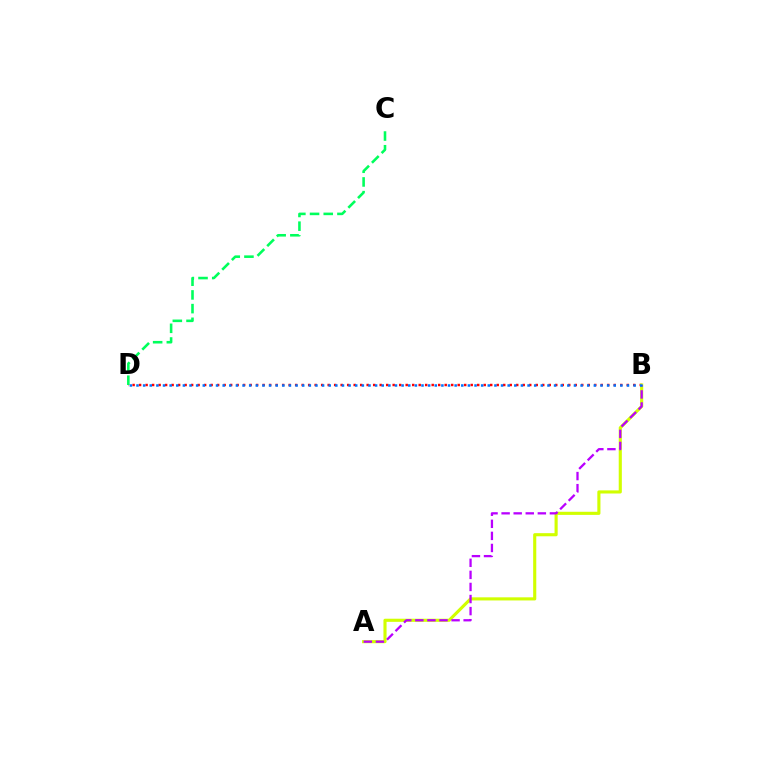{('B', 'D'): [{'color': '#ff0000', 'line_style': 'dotted', 'thickness': 1.77}, {'color': '#0074ff', 'line_style': 'dotted', 'thickness': 1.8}], ('A', 'B'): [{'color': '#d1ff00', 'line_style': 'solid', 'thickness': 2.25}, {'color': '#b900ff', 'line_style': 'dashed', 'thickness': 1.64}], ('C', 'D'): [{'color': '#00ff5c', 'line_style': 'dashed', 'thickness': 1.86}]}